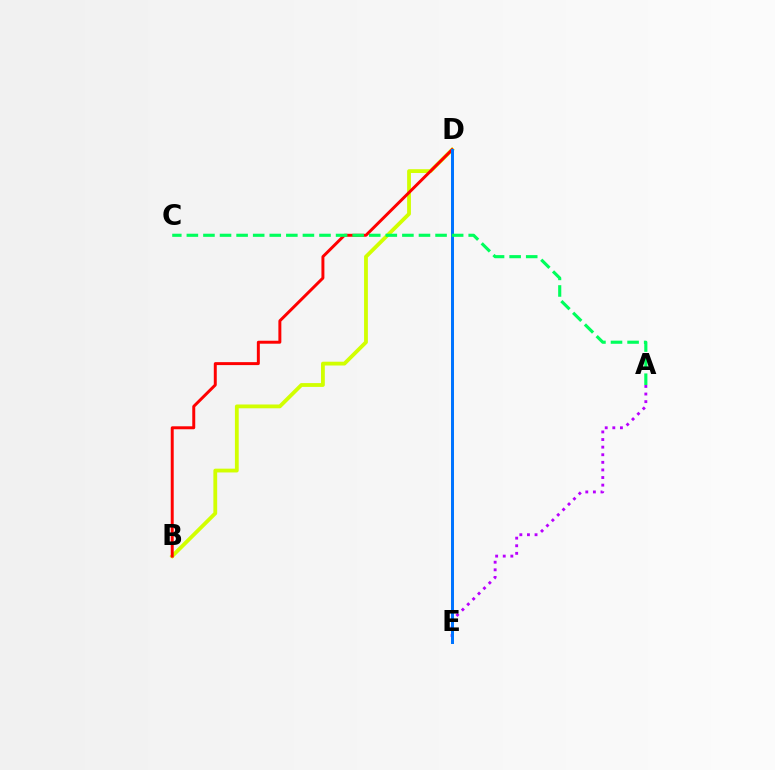{('A', 'E'): [{'color': '#b900ff', 'line_style': 'dotted', 'thickness': 2.06}], ('B', 'D'): [{'color': '#d1ff00', 'line_style': 'solid', 'thickness': 2.74}, {'color': '#ff0000', 'line_style': 'solid', 'thickness': 2.13}], ('D', 'E'): [{'color': '#0074ff', 'line_style': 'solid', 'thickness': 2.16}], ('A', 'C'): [{'color': '#00ff5c', 'line_style': 'dashed', 'thickness': 2.25}]}